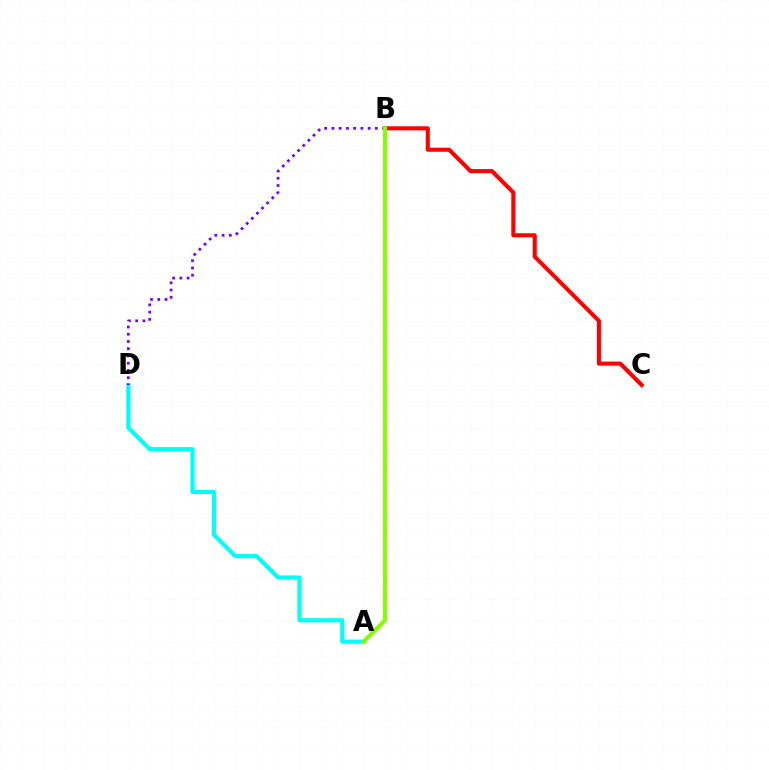{('A', 'D'): [{'color': '#00fff6', 'line_style': 'solid', 'thickness': 2.99}], ('B', 'D'): [{'color': '#7200ff', 'line_style': 'dotted', 'thickness': 1.97}], ('B', 'C'): [{'color': '#ff0000', 'line_style': 'solid', 'thickness': 2.92}], ('A', 'B'): [{'color': '#84ff00', 'line_style': 'solid', 'thickness': 2.86}]}